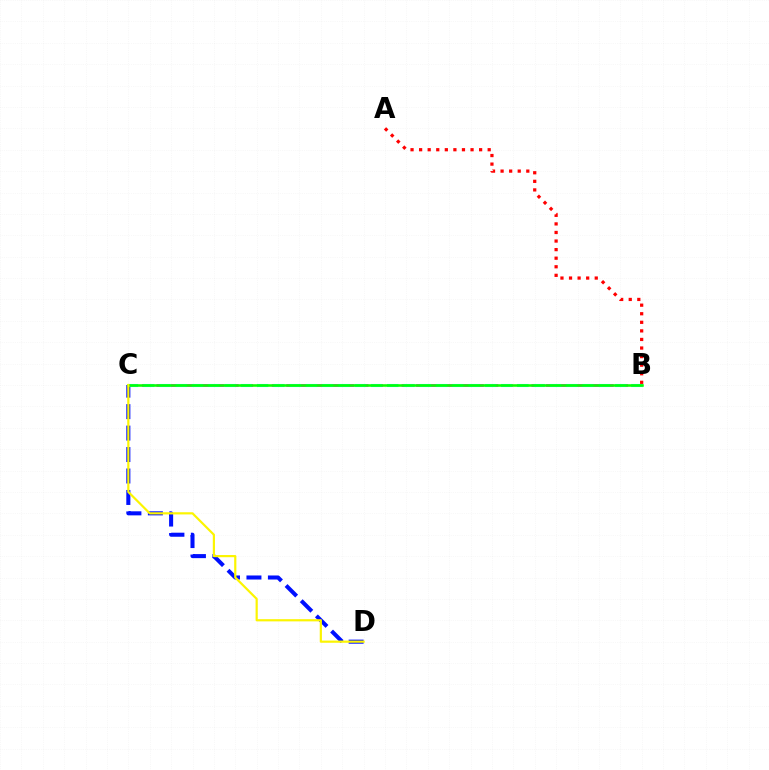{('B', 'C'): [{'color': '#ee00ff', 'line_style': 'dashed', 'thickness': 1.96}, {'color': '#00fff6', 'line_style': 'dashed', 'thickness': 2.21}, {'color': '#08ff00', 'line_style': 'solid', 'thickness': 1.85}], ('C', 'D'): [{'color': '#0010ff', 'line_style': 'dashed', 'thickness': 2.92}, {'color': '#fcf500', 'line_style': 'solid', 'thickness': 1.57}], ('A', 'B'): [{'color': '#ff0000', 'line_style': 'dotted', 'thickness': 2.33}]}